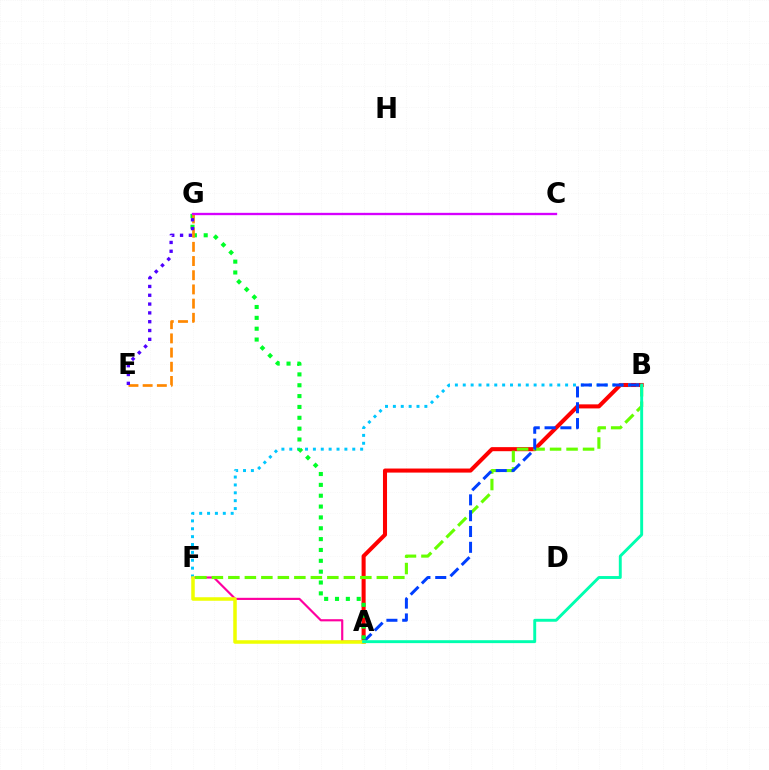{('A', 'F'): [{'color': '#ff00a0', 'line_style': 'solid', 'thickness': 1.56}, {'color': '#eeff00', 'line_style': 'solid', 'thickness': 2.54}], ('A', 'B'): [{'color': '#ff0000', 'line_style': 'solid', 'thickness': 2.92}, {'color': '#003fff', 'line_style': 'dashed', 'thickness': 2.15}, {'color': '#00ffaf', 'line_style': 'solid', 'thickness': 2.1}], ('B', 'F'): [{'color': '#66ff00', 'line_style': 'dashed', 'thickness': 2.24}, {'color': '#00c7ff', 'line_style': 'dotted', 'thickness': 2.14}], ('A', 'G'): [{'color': '#00ff27', 'line_style': 'dotted', 'thickness': 2.95}], ('E', 'G'): [{'color': '#ff8800', 'line_style': 'dashed', 'thickness': 1.93}, {'color': '#4f00ff', 'line_style': 'dotted', 'thickness': 2.39}], ('C', 'G'): [{'color': '#d600ff', 'line_style': 'solid', 'thickness': 1.68}]}